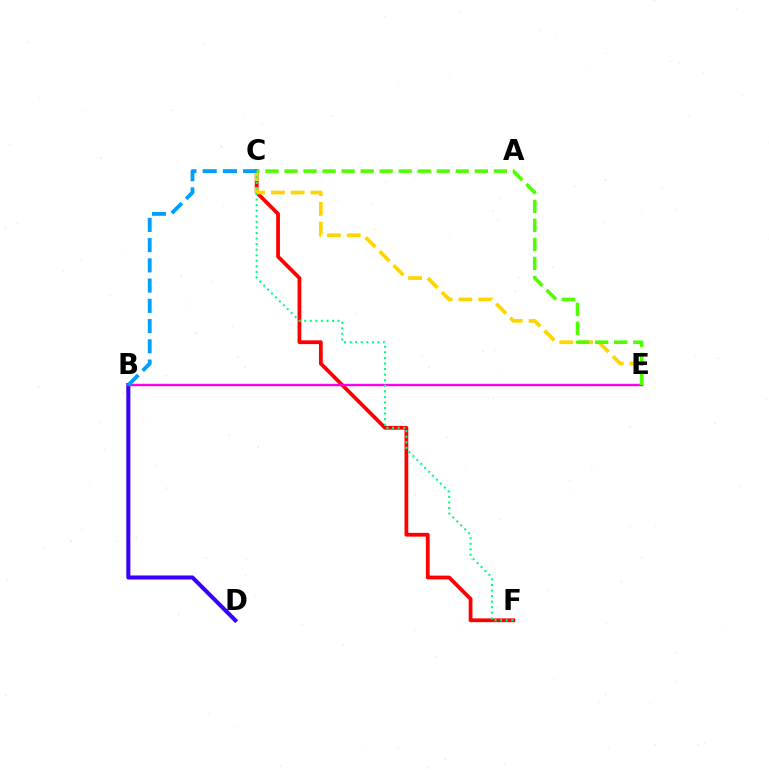{('C', 'F'): [{'color': '#ff0000', 'line_style': 'solid', 'thickness': 2.71}, {'color': '#00ff86', 'line_style': 'dotted', 'thickness': 1.51}], ('B', 'D'): [{'color': '#3700ff', 'line_style': 'solid', 'thickness': 2.91}], ('B', 'E'): [{'color': '#ff00ed', 'line_style': 'solid', 'thickness': 1.73}], ('C', 'E'): [{'color': '#ffd500', 'line_style': 'dashed', 'thickness': 2.68}, {'color': '#4fff00', 'line_style': 'dashed', 'thickness': 2.59}], ('B', 'C'): [{'color': '#009eff', 'line_style': 'dashed', 'thickness': 2.75}]}